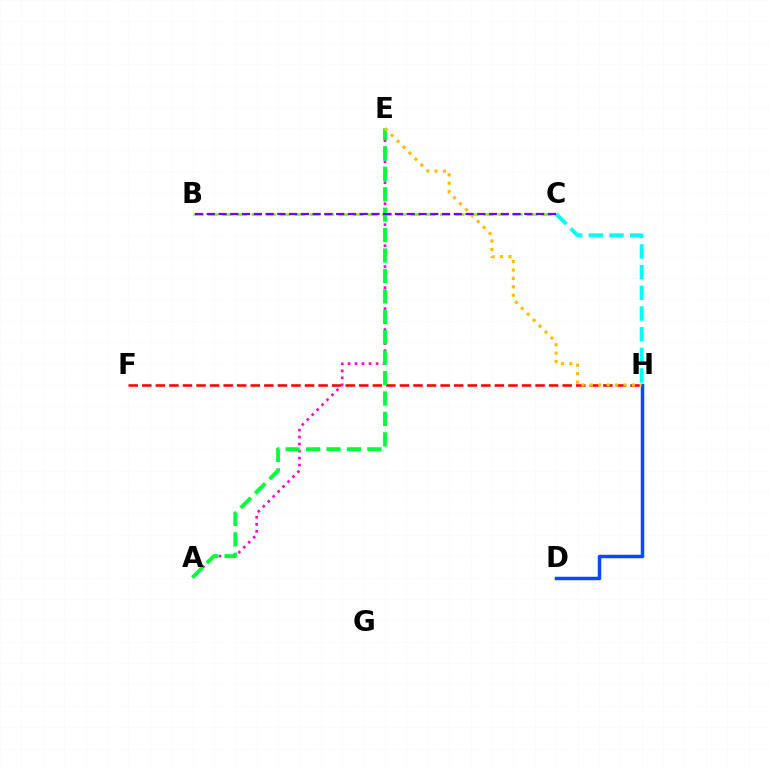{('B', 'C'): [{'color': '#84ff00', 'line_style': 'dashed', 'thickness': 1.97}, {'color': '#7200ff', 'line_style': 'dashed', 'thickness': 1.6}], ('F', 'H'): [{'color': '#ff0000', 'line_style': 'dashed', 'thickness': 1.84}], ('A', 'E'): [{'color': '#ff00cf', 'line_style': 'dotted', 'thickness': 1.9}, {'color': '#00ff39', 'line_style': 'dashed', 'thickness': 2.77}], ('D', 'H'): [{'color': '#004bff', 'line_style': 'solid', 'thickness': 2.51}], ('C', 'H'): [{'color': '#00fff6', 'line_style': 'dashed', 'thickness': 2.81}], ('E', 'H'): [{'color': '#ffbd00', 'line_style': 'dotted', 'thickness': 2.28}]}